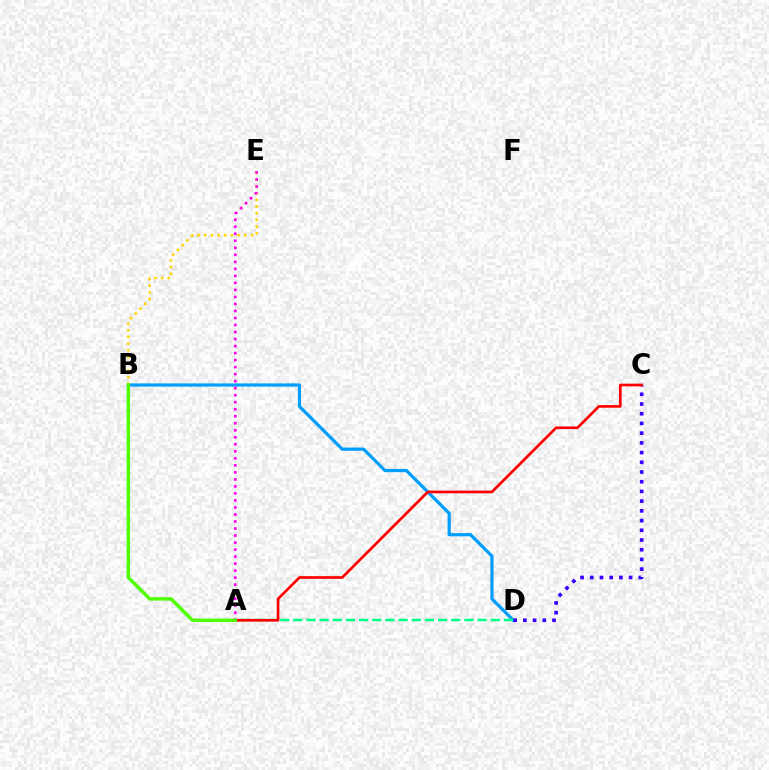{('B', 'D'): [{'color': '#009eff', 'line_style': 'solid', 'thickness': 2.3}], ('B', 'E'): [{'color': '#ffd500', 'line_style': 'dotted', 'thickness': 1.81}], ('C', 'D'): [{'color': '#3700ff', 'line_style': 'dotted', 'thickness': 2.64}], ('A', 'D'): [{'color': '#00ff86', 'line_style': 'dashed', 'thickness': 1.79}], ('A', 'E'): [{'color': '#ff00ed', 'line_style': 'dotted', 'thickness': 1.91}], ('A', 'C'): [{'color': '#ff0000', 'line_style': 'solid', 'thickness': 1.94}], ('A', 'B'): [{'color': '#4fff00', 'line_style': 'solid', 'thickness': 2.47}]}